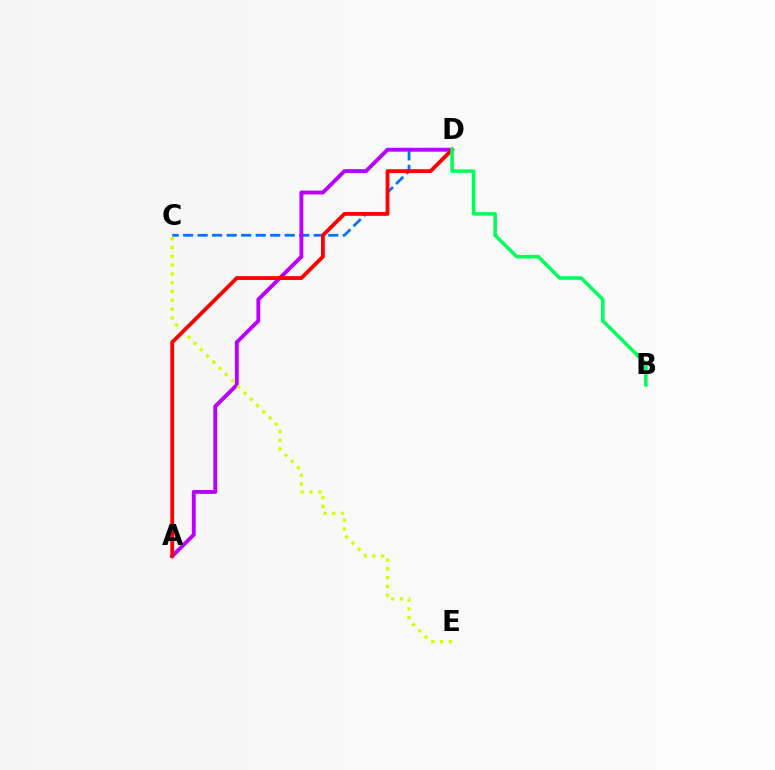{('C', 'D'): [{'color': '#0074ff', 'line_style': 'dashed', 'thickness': 1.97}], ('A', 'D'): [{'color': '#b900ff', 'line_style': 'solid', 'thickness': 2.79}, {'color': '#ff0000', 'line_style': 'solid', 'thickness': 2.75}], ('C', 'E'): [{'color': '#d1ff00', 'line_style': 'dotted', 'thickness': 2.39}], ('B', 'D'): [{'color': '#00ff5c', 'line_style': 'solid', 'thickness': 2.55}]}